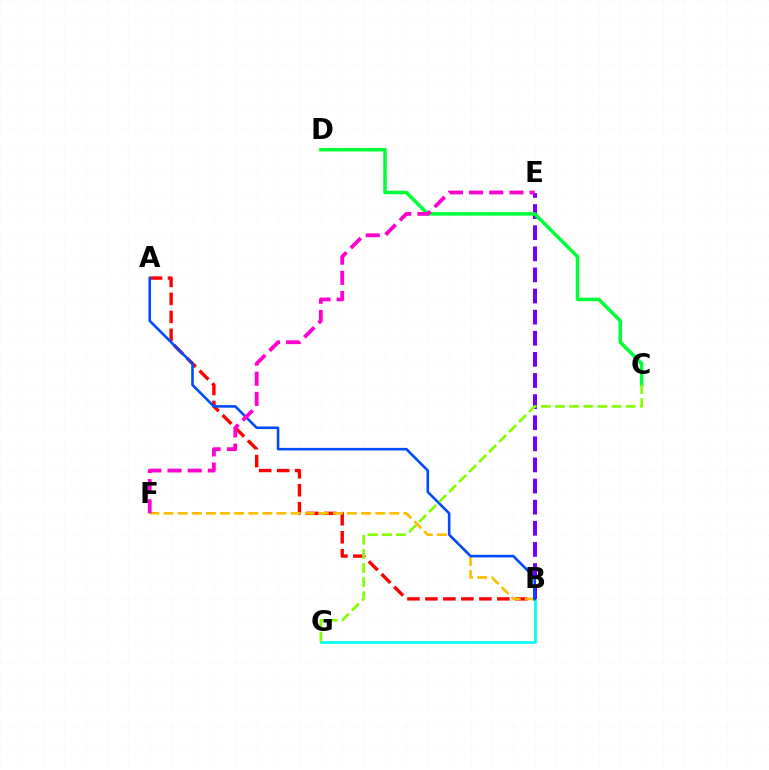{('A', 'B'): [{'color': '#ff0000', 'line_style': 'dashed', 'thickness': 2.44}, {'color': '#004bff', 'line_style': 'solid', 'thickness': 1.86}], ('B', 'G'): [{'color': '#00fff6', 'line_style': 'solid', 'thickness': 1.96}], ('B', 'F'): [{'color': '#ffbd00', 'line_style': 'dashed', 'thickness': 1.92}], ('B', 'E'): [{'color': '#7200ff', 'line_style': 'dashed', 'thickness': 2.87}], ('C', 'D'): [{'color': '#00ff39', 'line_style': 'solid', 'thickness': 2.54}], ('E', 'F'): [{'color': '#ff00cf', 'line_style': 'dashed', 'thickness': 2.74}], ('C', 'G'): [{'color': '#84ff00', 'line_style': 'dashed', 'thickness': 1.92}]}